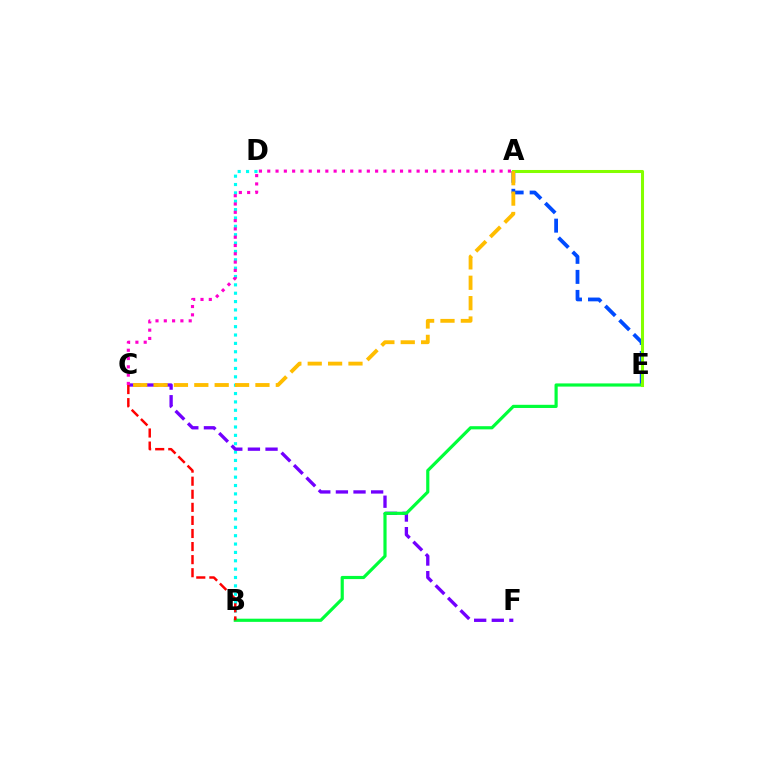{('B', 'D'): [{'color': '#00fff6', 'line_style': 'dotted', 'thickness': 2.27}], ('A', 'E'): [{'color': '#004bff', 'line_style': 'dashed', 'thickness': 2.72}, {'color': '#84ff00', 'line_style': 'solid', 'thickness': 2.19}], ('C', 'F'): [{'color': '#7200ff', 'line_style': 'dashed', 'thickness': 2.39}], ('A', 'C'): [{'color': '#ff00cf', 'line_style': 'dotted', 'thickness': 2.25}, {'color': '#ffbd00', 'line_style': 'dashed', 'thickness': 2.77}], ('B', 'E'): [{'color': '#00ff39', 'line_style': 'solid', 'thickness': 2.28}], ('B', 'C'): [{'color': '#ff0000', 'line_style': 'dashed', 'thickness': 1.78}]}